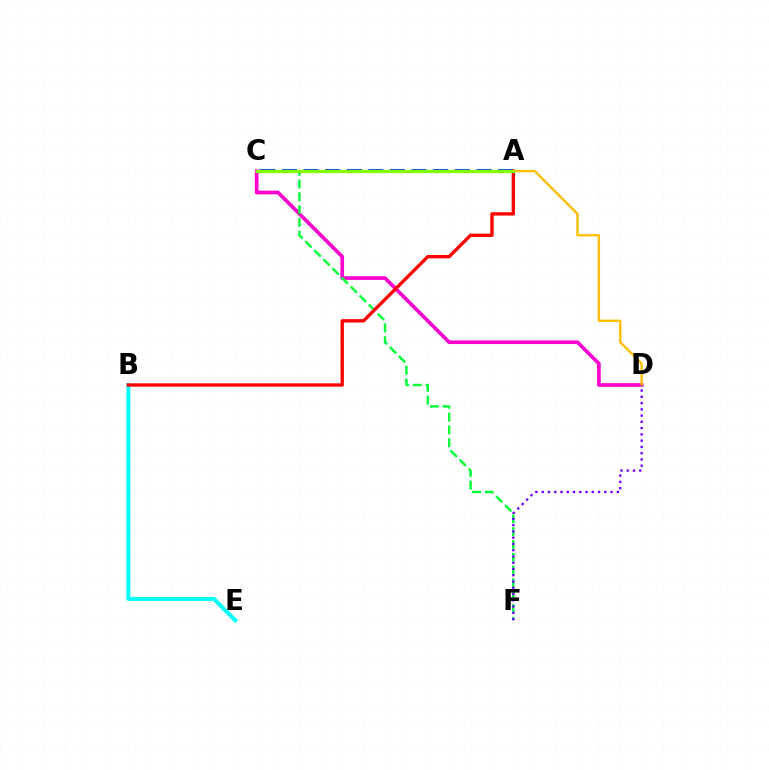{('C', 'D'): [{'color': '#ff00cf', 'line_style': 'solid', 'thickness': 2.64}, {'color': '#ffbd00', 'line_style': 'solid', 'thickness': 1.7}], ('C', 'F'): [{'color': '#00ff39', 'line_style': 'dashed', 'thickness': 1.74}], ('A', 'C'): [{'color': '#004bff', 'line_style': 'dashed', 'thickness': 2.94}, {'color': '#84ff00', 'line_style': 'solid', 'thickness': 2.31}], ('D', 'F'): [{'color': '#7200ff', 'line_style': 'dotted', 'thickness': 1.7}], ('B', 'E'): [{'color': '#00fff6', 'line_style': 'solid', 'thickness': 2.87}], ('A', 'B'): [{'color': '#ff0000', 'line_style': 'solid', 'thickness': 2.41}]}